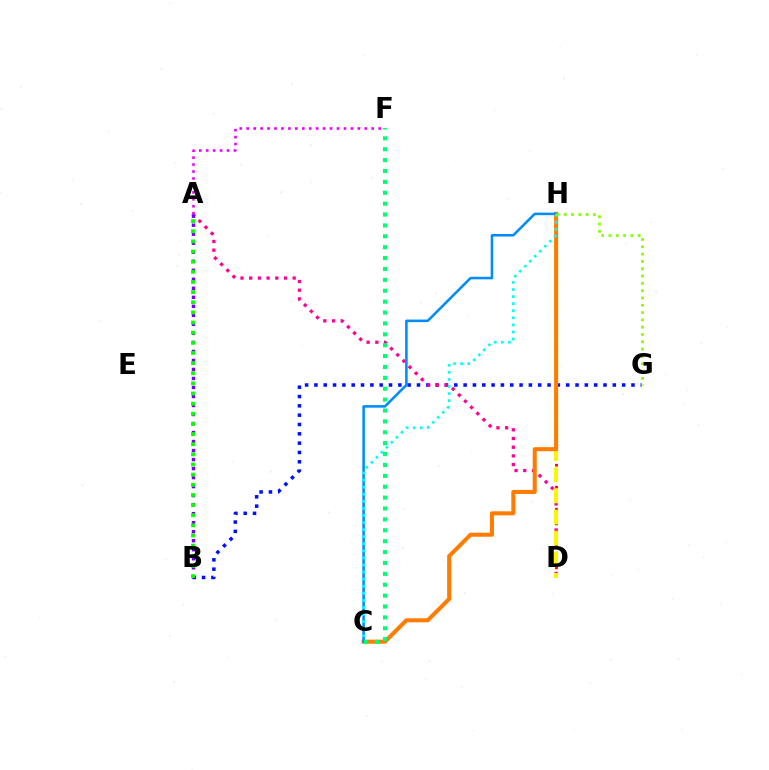{('D', 'H'): [{'color': '#ff0000', 'line_style': 'dotted', 'thickness': 1.99}, {'color': '#fcf500', 'line_style': 'dashed', 'thickness': 2.87}], ('B', 'G'): [{'color': '#0010ff', 'line_style': 'dotted', 'thickness': 2.53}], ('A', 'D'): [{'color': '#ff0094', 'line_style': 'dotted', 'thickness': 2.36}], ('C', 'H'): [{'color': '#ff7c00', 'line_style': 'solid', 'thickness': 2.91}, {'color': '#008cff', 'line_style': 'solid', 'thickness': 1.84}, {'color': '#00fff6', 'line_style': 'dotted', 'thickness': 1.92}], ('G', 'H'): [{'color': '#84ff00', 'line_style': 'dotted', 'thickness': 1.99}], ('A', 'B'): [{'color': '#7200ff', 'line_style': 'dotted', 'thickness': 2.45}, {'color': '#08ff00', 'line_style': 'dotted', 'thickness': 2.76}], ('A', 'F'): [{'color': '#ee00ff', 'line_style': 'dotted', 'thickness': 1.89}], ('C', 'F'): [{'color': '#00ff74', 'line_style': 'dotted', 'thickness': 2.96}]}